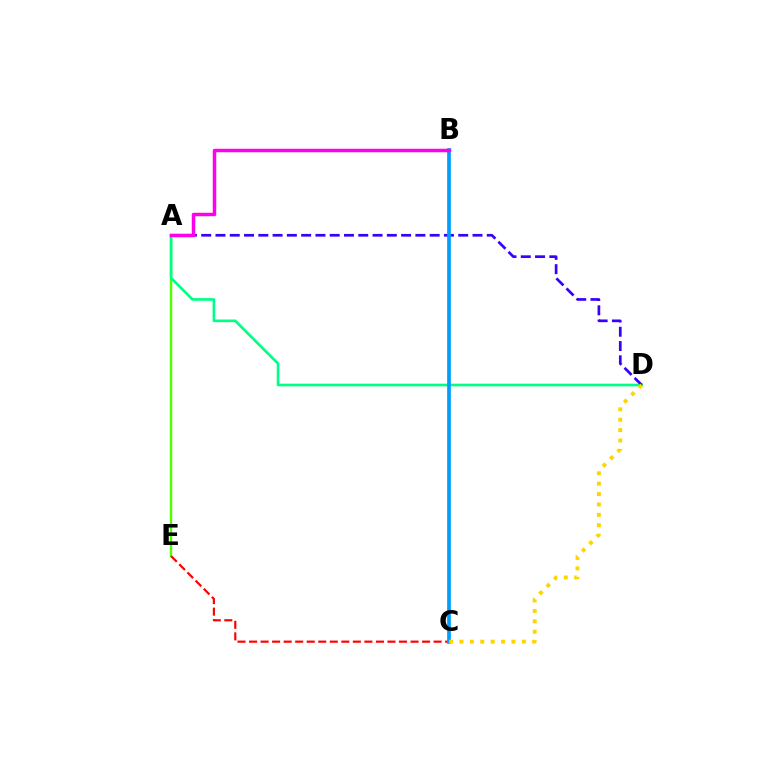{('A', 'E'): [{'color': '#4fff00', 'line_style': 'solid', 'thickness': 1.73}], ('A', 'D'): [{'color': '#00ff86', 'line_style': 'solid', 'thickness': 1.91}, {'color': '#3700ff', 'line_style': 'dashed', 'thickness': 1.94}], ('C', 'E'): [{'color': '#ff0000', 'line_style': 'dashed', 'thickness': 1.57}], ('B', 'C'): [{'color': '#009eff', 'line_style': 'solid', 'thickness': 2.67}], ('A', 'B'): [{'color': '#ff00ed', 'line_style': 'solid', 'thickness': 2.51}], ('C', 'D'): [{'color': '#ffd500', 'line_style': 'dotted', 'thickness': 2.83}]}